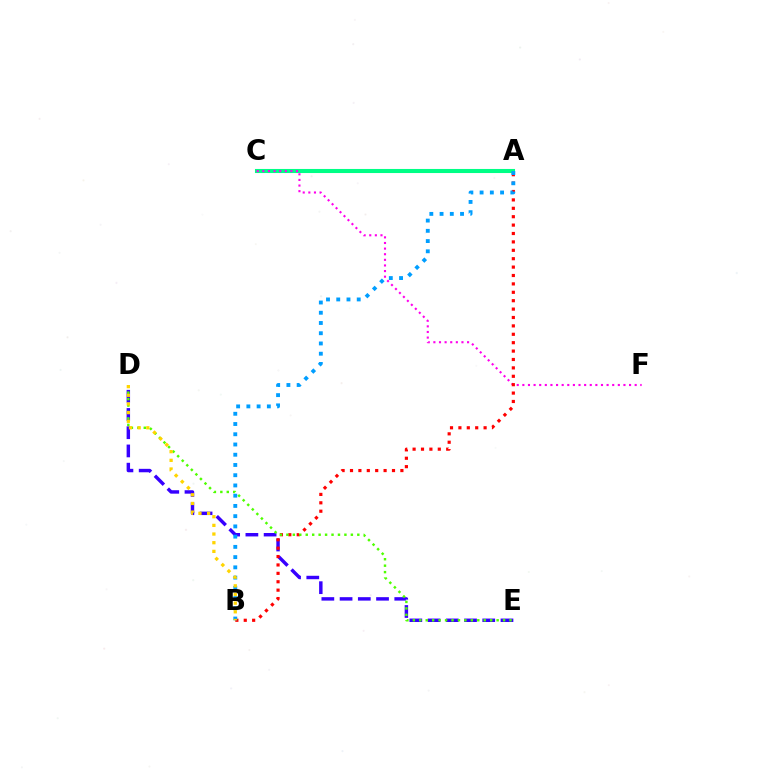{('A', 'C'): [{'color': '#00ff86', 'line_style': 'solid', 'thickness': 2.94}], ('C', 'F'): [{'color': '#ff00ed', 'line_style': 'dotted', 'thickness': 1.53}], ('D', 'E'): [{'color': '#3700ff', 'line_style': 'dashed', 'thickness': 2.48}, {'color': '#4fff00', 'line_style': 'dotted', 'thickness': 1.75}], ('A', 'B'): [{'color': '#ff0000', 'line_style': 'dotted', 'thickness': 2.28}, {'color': '#009eff', 'line_style': 'dotted', 'thickness': 2.78}], ('B', 'D'): [{'color': '#ffd500', 'line_style': 'dotted', 'thickness': 2.35}]}